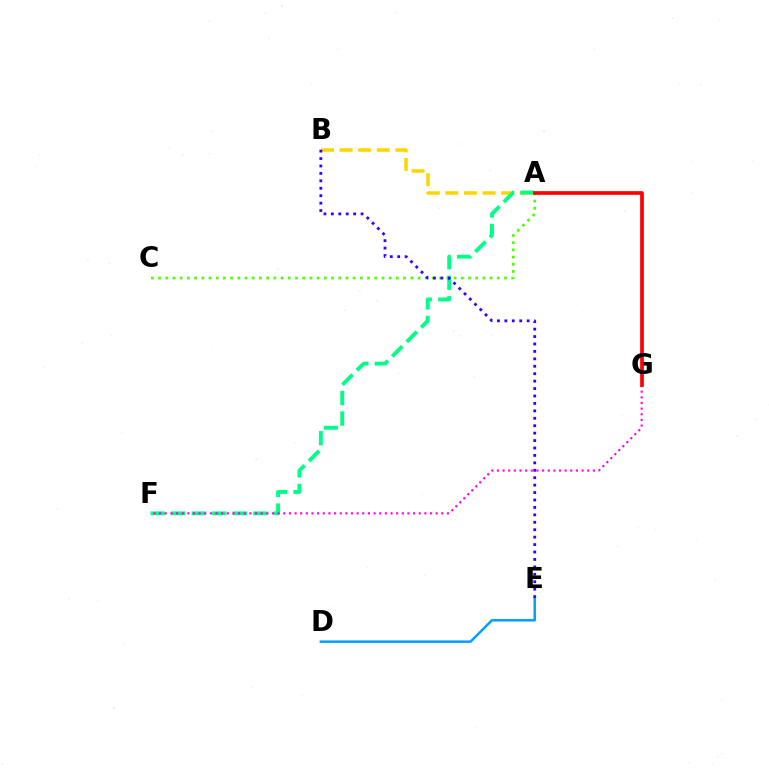{('A', 'C'): [{'color': '#4fff00', 'line_style': 'dotted', 'thickness': 1.96}], ('D', 'E'): [{'color': '#009eff', 'line_style': 'solid', 'thickness': 1.79}], ('A', 'B'): [{'color': '#ffd500', 'line_style': 'dashed', 'thickness': 2.53}], ('A', 'F'): [{'color': '#00ff86', 'line_style': 'dashed', 'thickness': 2.79}], ('B', 'E'): [{'color': '#3700ff', 'line_style': 'dotted', 'thickness': 2.02}], ('F', 'G'): [{'color': '#ff00ed', 'line_style': 'dotted', 'thickness': 1.53}], ('A', 'G'): [{'color': '#ff0000', 'line_style': 'solid', 'thickness': 2.66}]}